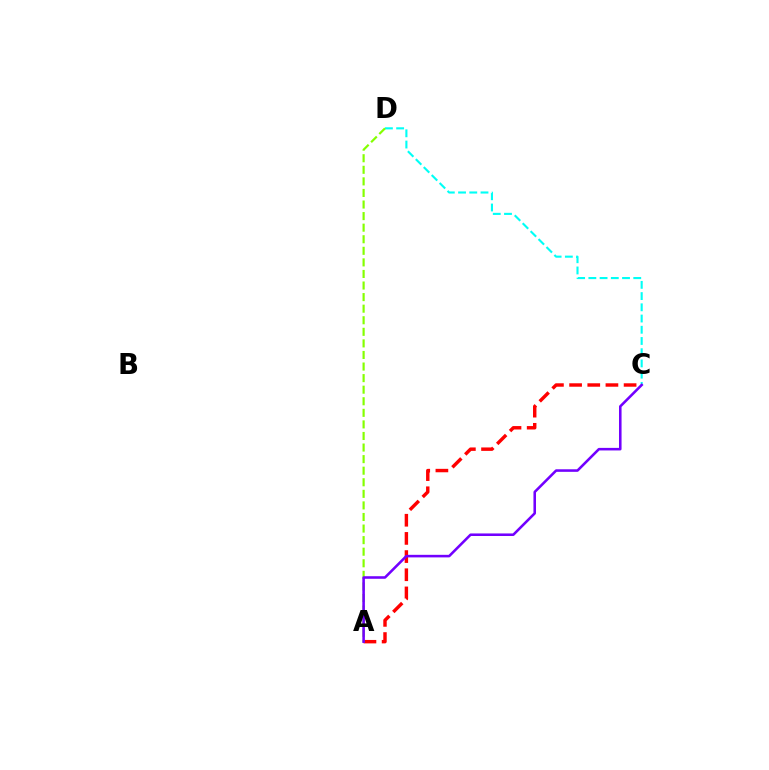{('C', 'D'): [{'color': '#00fff6', 'line_style': 'dashed', 'thickness': 1.52}], ('A', 'C'): [{'color': '#ff0000', 'line_style': 'dashed', 'thickness': 2.47}, {'color': '#7200ff', 'line_style': 'solid', 'thickness': 1.85}], ('A', 'D'): [{'color': '#84ff00', 'line_style': 'dashed', 'thickness': 1.57}]}